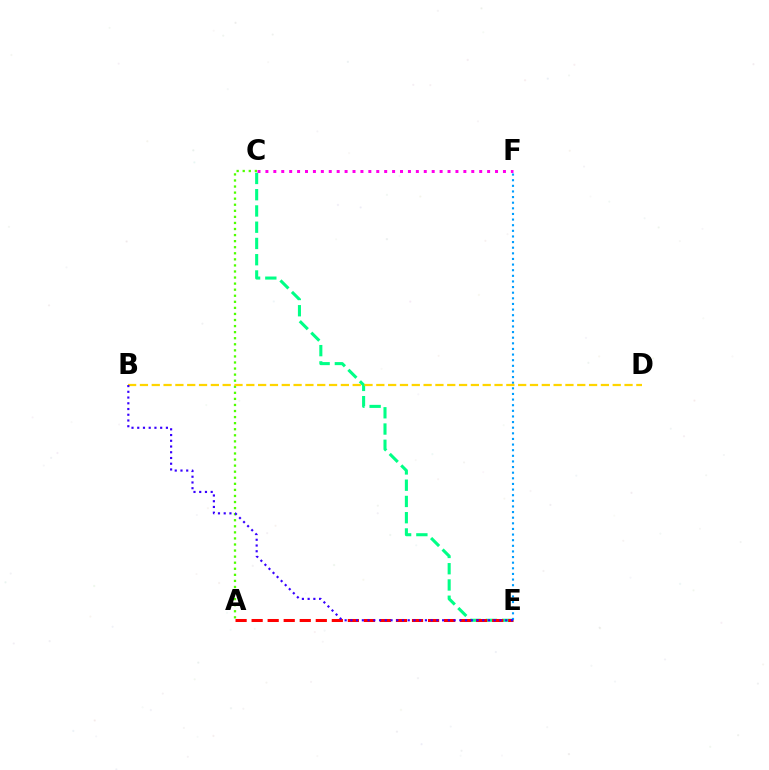{('C', 'E'): [{'color': '#00ff86', 'line_style': 'dashed', 'thickness': 2.21}], ('A', 'E'): [{'color': '#ff0000', 'line_style': 'dashed', 'thickness': 2.18}], ('A', 'C'): [{'color': '#4fff00', 'line_style': 'dotted', 'thickness': 1.65}], ('C', 'F'): [{'color': '#ff00ed', 'line_style': 'dotted', 'thickness': 2.15}], ('E', 'F'): [{'color': '#009eff', 'line_style': 'dotted', 'thickness': 1.53}], ('B', 'D'): [{'color': '#ffd500', 'line_style': 'dashed', 'thickness': 1.61}], ('B', 'E'): [{'color': '#3700ff', 'line_style': 'dotted', 'thickness': 1.56}]}